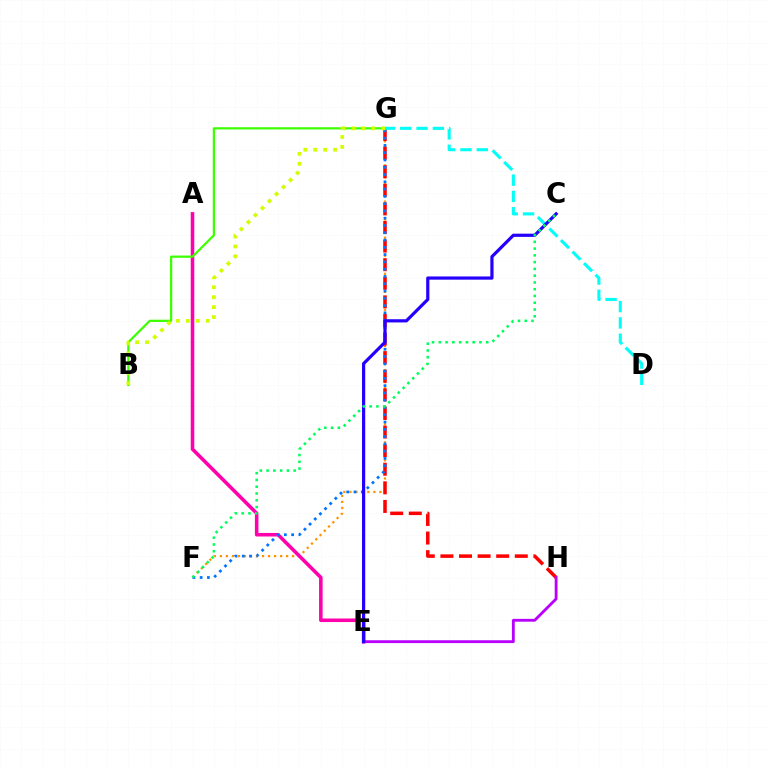{('F', 'G'): [{'color': '#ff9400', 'line_style': 'dotted', 'thickness': 1.64}, {'color': '#0074ff', 'line_style': 'dotted', 'thickness': 1.98}], ('A', 'E'): [{'color': '#ff00ac', 'line_style': 'solid', 'thickness': 2.56}], ('G', 'H'): [{'color': '#ff0000', 'line_style': 'dashed', 'thickness': 2.53}], ('B', 'G'): [{'color': '#3dff00', 'line_style': 'solid', 'thickness': 1.61}, {'color': '#d1ff00', 'line_style': 'dotted', 'thickness': 2.7}], ('E', 'H'): [{'color': '#b900ff', 'line_style': 'solid', 'thickness': 2.04}], ('D', 'G'): [{'color': '#00fff6', 'line_style': 'dashed', 'thickness': 2.22}], ('C', 'E'): [{'color': '#2500ff', 'line_style': 'solid', 'thickness': 2.3}], ('C', 'F'): [{'color': '#00ff5c', 'line_style': 'dotted', 'thickness': 1.84}]}